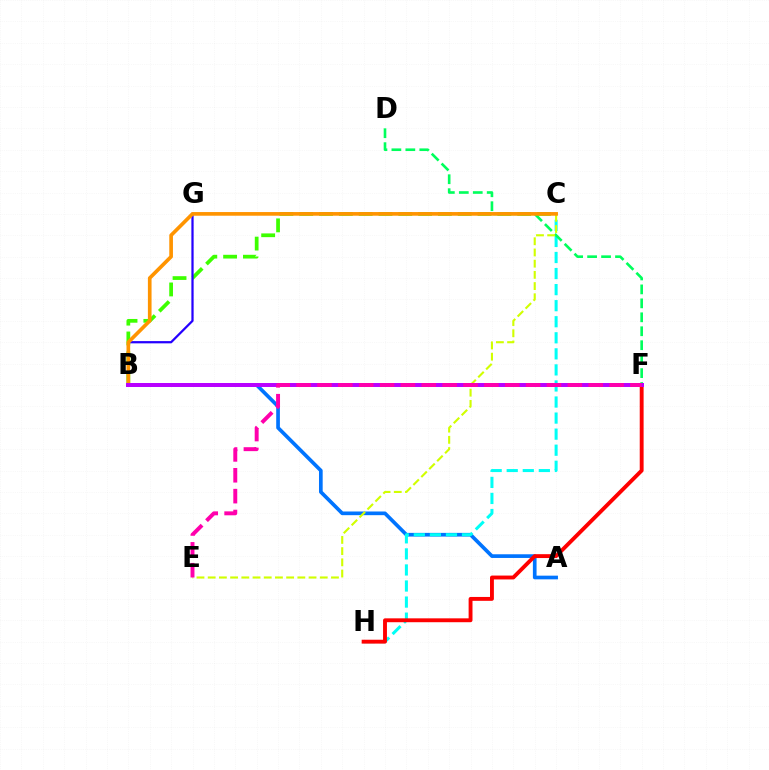{('A', 'B'): [{'color': '#0074ff', 'line_style': 'solid', 'thickness': 2.65}], ('B', 'C'): [{'color': '#3dff00', 'line_style': 'dashed', 'thickness': 2.69}, {'color': '#ff9400', 'line_style': 'solid', 'thickness': 2.64}], ('C', 'H'): [{'color': '#00fff6', 'line_style': 'dashed', 'thickness': 2.18}], ('D', 'F'): [{'color': '#00ff5c', 'line_style': 'dashed', 'thickness': 1.9}], ('F', 'H'): [{'color': '#ff0000', 'line_style': 'solid', 'thickness': 2.79}], ('B', 'G'): [{'color': '#2500ff', 'line_style': 'solid', 'thickness': 1.61}], ('C', 'E'): [{'color': '#d1ff00', 'line_style': 'dashed', 'thickness': 1.52}], ('B', 'F'): [{'color': '#b900ff', 'line_style': 'solid', 'thickness': 2.86}], ('E', 'F'): [{'color': '#ff00ac', 'line_style': 'dashed', 'thickness': 2.83}]}